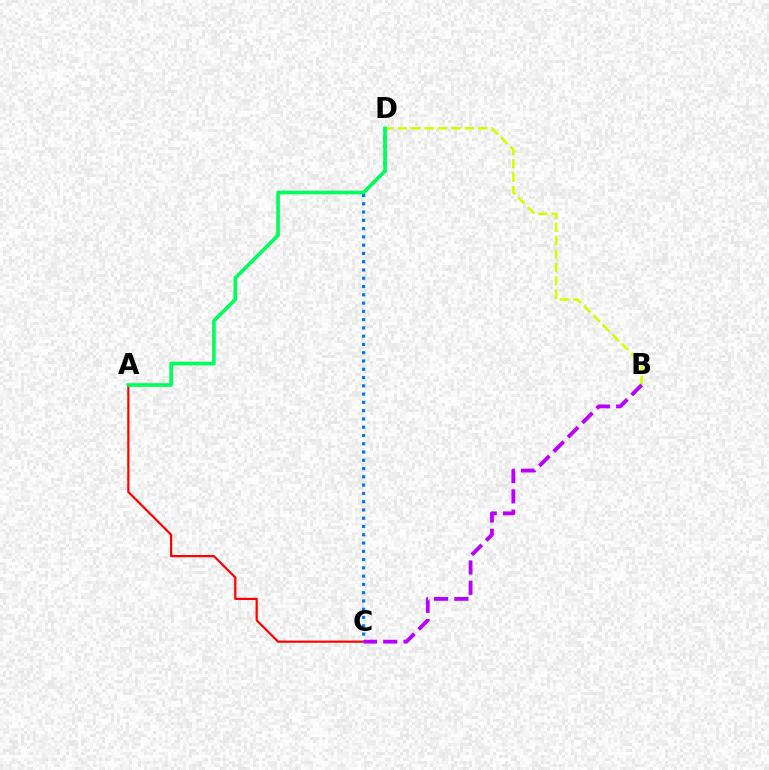{('A', 'C'): [{'color': '#ff0000', 'line_style': 'solid', 'thickness': 1.57}], ('B', 'D'): [{'color': '#d1ff00', 'line_style': 'dashed', 'thickness': 1.82}], ('C', 'D'): [{'color': '#0074ff', 'line_style': 'dotted', 'thickness': 2.25}], ('A', 'D'): [{'color': '#00ff5c', 'line_style': 'solid', 'thickness': 2.63}], ('B', 'C'): [{'color': '#b900ff', 'line_style': 'dashed', 'thickness': 2.75}]}